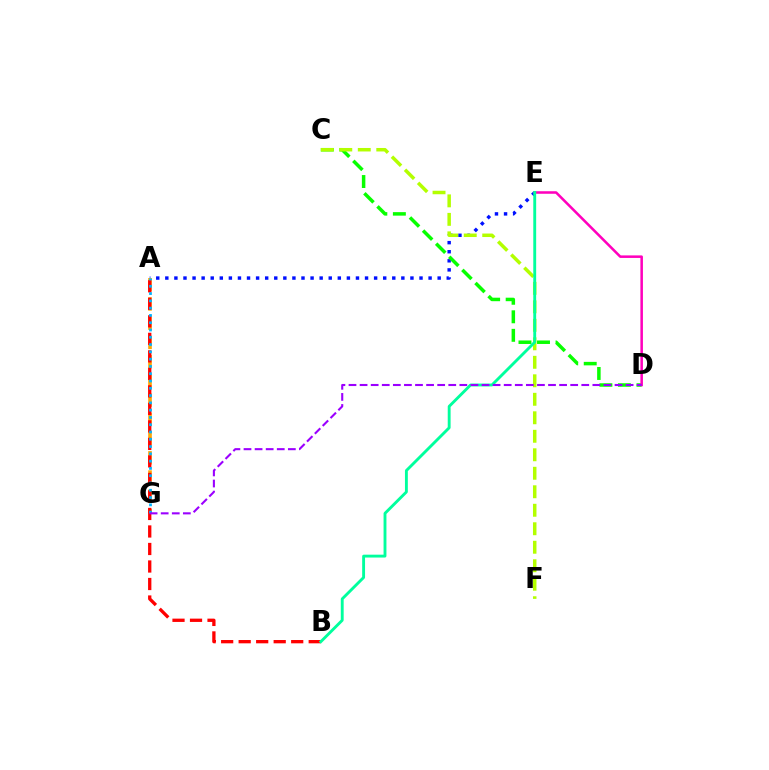{('A', 'E'): [{'color': '#0010ff', 'line_style': 'dotted', 'thickness': 2.47}], ('C', 'D'): [{'color': '#08ff00', 'line_style': 'dashed', 'thickness': 2.52}], ('D', 'E'): [{'color': '#ff00bd', 'line_style': 'solid', 'thickness': 1.83}], ('A', 'G'): [{'color': '#ffa500', 'line_style': 'dashed', 'thickness': 2.61}, {'color': '#00b5ff', 'line_style': 'dotted', 'thickness': 1.98}], ('A', 'B'): [{'color': '#ff0000', 'line_style': 'dashed', 'thickness': 2.38}], ('C', 'F'): [{'color': '#b3ff00', 'line_style': 'dashed', 'thickness': 2.51}], ('B', 'E'): [{'color': '#00ff9d', 'line_style': 'solid', 'thickness': 2.07}], ('D', 'G'): [{'color': '#9b00ff', 'line_style': 'dashed', 'thickness': 1.51}]}